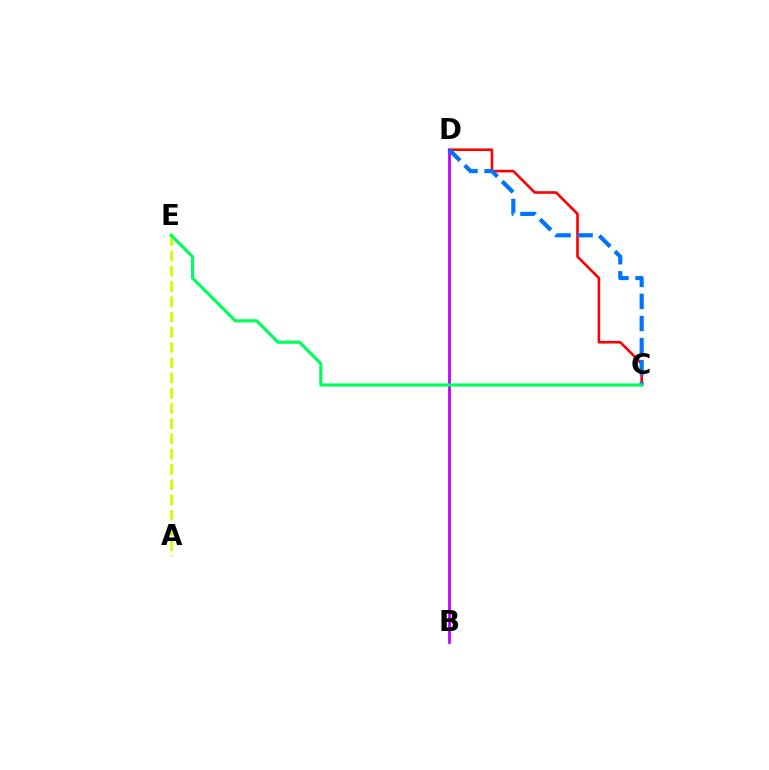{('C', 'D'): [{'color': '#ff0000', 'line_style': 'solid', 'thickness': 1.88}, {'color': '#0074ff', 'line_style': 'dashed', 'thickness': 2.99}], ('B', 'D'): [{'color': '#b900ff', 'line_style': 'solid', 'thickness': 1.96}], ('A', 'E'): [{'color': '#d1ff00', 'line_style': 'dashed', 'thickness': 2.07}], ('C', 'E'): [{'color': '#00ff5c', 'line_style': 'solid', 'thickness': 2.27}]}